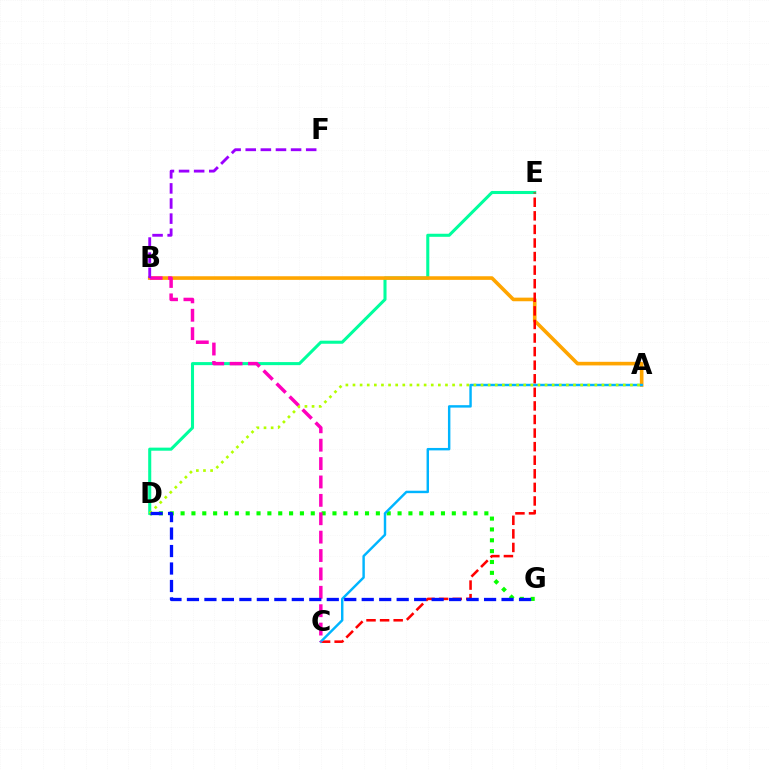{('D', 'E'): [{'color': '#00ff9d', 'line_style': 'solid', 'thickness': 2.2}], ('A', 'B'): [{'color': '#ffa500', 'line_style': 'solid', 'thickness': 2.6}], ('D', 'G'): [{'color': '#08ff00', 'line_style': 'dotted', 'thickness': 2.95}, {'color': '#0010ff', 'line_style': 'dashed', 'thickness': 2.37}], ('C', 'E'): [{'color': '#ff0000', 'line_style': 'dashed', 'thickness': 1.84}], ('A', 'C'): [{'color': '#00b5ff', 'line_style': 'solid', 'thickness': 1.75}], ('B', 'C'): [{'color': '#ff00bd', 'line_style': 'dashed', 'thickness': 2.5}], ('A', 'D'): [{'color': '#b3ff00', 'line_style': 'dotted', 'thickness': 1.93}], ('B', 'F'): [{'color': '#9b00ff', 'line_style': 'dashed', 'thickness': 2.05}]}